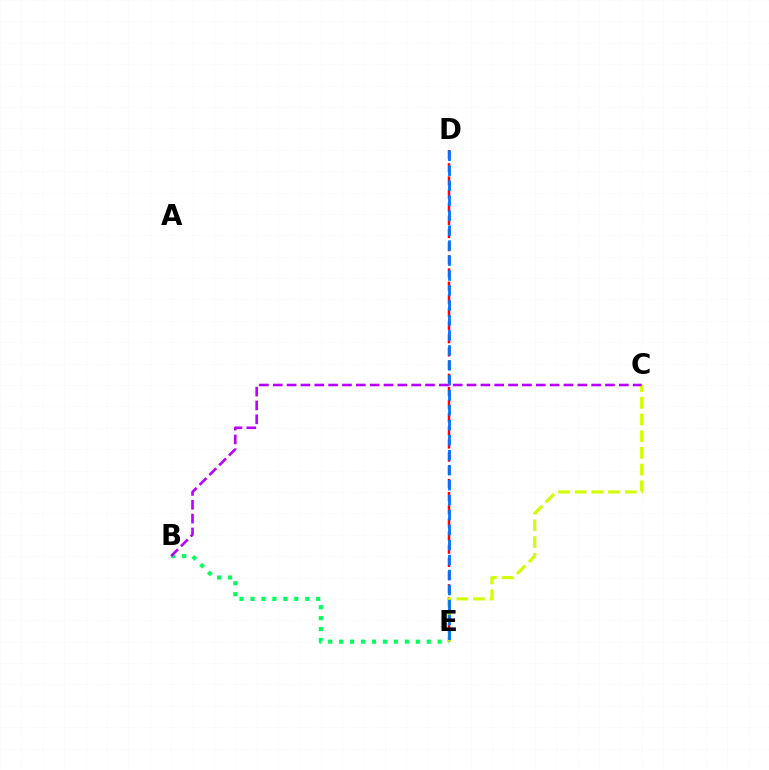{('D', 'E'): [{'color': '#ff0000', 'line_style': 'dashed', 'thickness': 1.79}, {'color': '#0074ff', 'line_style': 'dashed', 'thickness': 2.03}], ('B', 'E'): [{'color': '#00ff5c', 'line_style': 'dotted', 'thickness': 2.98}], ('C', 'E'): [{'color': '#d1ff00', 'line_style': 'dashed', 'thickness': 2.27}], ('B', 'C'): [{'color': '#b900ff', 'line_style': 'dashed', 'thickness': 1.88}]}